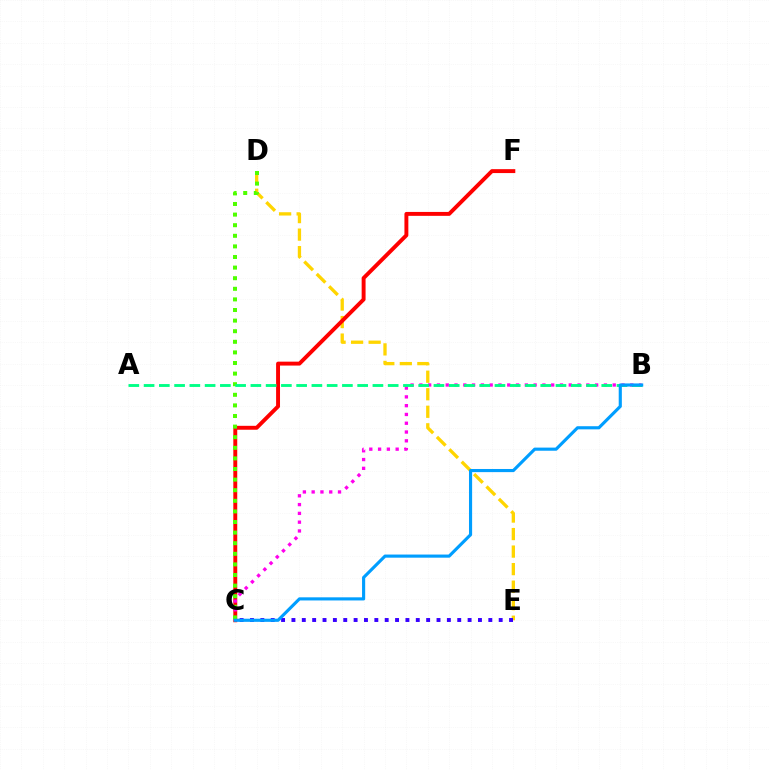{('D', 'E'): [{'color': '#ffd500', 'line_style': 'dashed', 'thickness': 2.38}], ('C', 'F'): [{'color': '#ff0000', 'line_style': 'solid', 'thickness': 2.82}], ('B', 'C'): [{'color': '#ff00ed', 'line_style': 'dotted', 'thickness': 2.39}, {'color': '#009eff', 'line_style': 'solid', 'thickness': 2.25}], ('C', 'D'): [{'color': '#4fff00', 'line_style': 'dotted', 'thickness': 2.88}], ('C', 'E'): [{'color': '#3700ff', 'line_style': 'dotted', 'thickness': 2.82}], ('A', 'B'): [{'color': '#00ff86', 'line_style': 'dashed', 'thickness': 2.07}]}